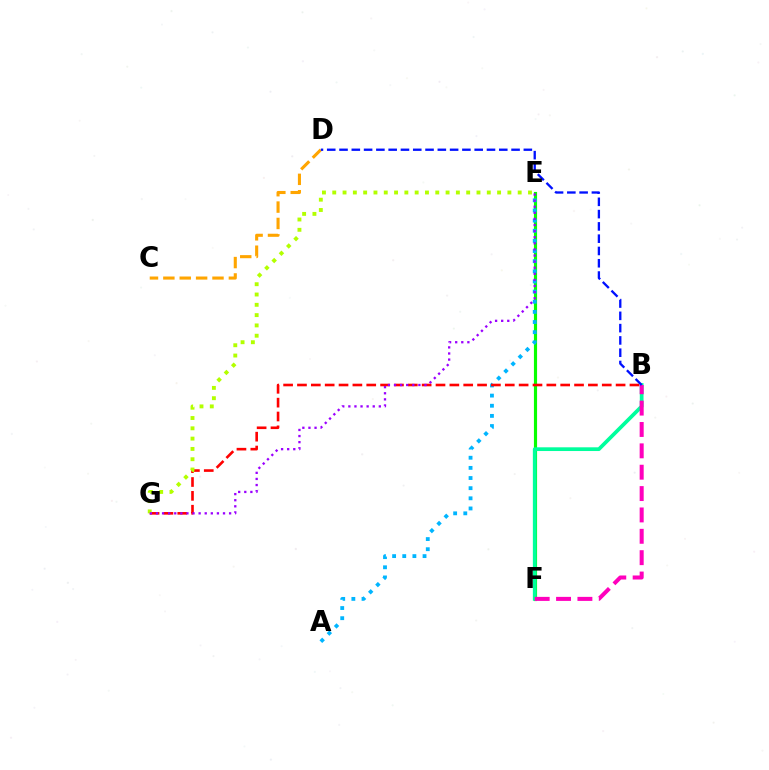{('E', 'F'): [{'color': '#08ff00', 'line_style': 'solid', 'thickness': 2.27}], ('A', 'E'): [{'color': '#00b5ff', 'line_style': 'dotted', 'thickness': 2.76}], ('B', 'F'): [{'color': '#00ff9d', 'line_style': 'solid', 'thickness': 2.68}, {'color': '#ff00bd', 'line_style': 'dashed', 'thickness': 2.9}], ('C', 'D'): [{'color': '#ffa500', 'line_style': 'dashed', 'thickness': 2.22}], ('B', 'G'): [{'color': '#ff0000', 'line_style': 'dashed', 'thickness': 1.88}], ('E', 'G'): [{'color': '#b3ff00', 'line_style': 'dotted', 'thickness': 2.8}, {'color': '#9b00ff', 'line_style': 'dotted', 'thickness': 1.66}], ('B', 'D'): [{'color': '#0010ff', 'line_style': 'dashed', 'thickness': 1.67}]}